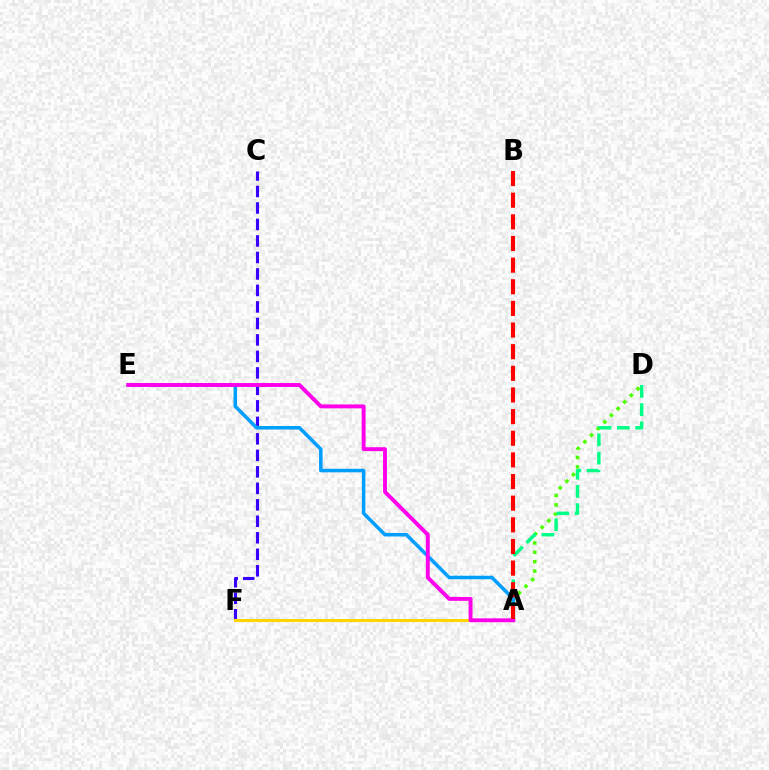{('A', 'D'): [{'color': '#4fff00', 'line_style': 'dotted', 'thickness': 2.55}, {'color': '#00ff86', 'line_style': 'dashed', 'thickness': 2.48}], ('C', 'F'): [{'color': '#3700ff', 'line_style': 'dashed', 'thickness': 2.24}], ('A', 'F'): [{'color': '#ffd500', 'line_style': 'solid', 'thickness': 2.18}], ('A', 'E'): [{'color': '#009eff', 'line_style': 'solid', 'thickness': 2.54}, {'color': '#ff00ed', 'line_style': 'solid', 'thickness': 2.82}], ('A', 'B'): [{'color': '#ff0000', 'line_style': 'dashed', 'thickness': 2.94}]}